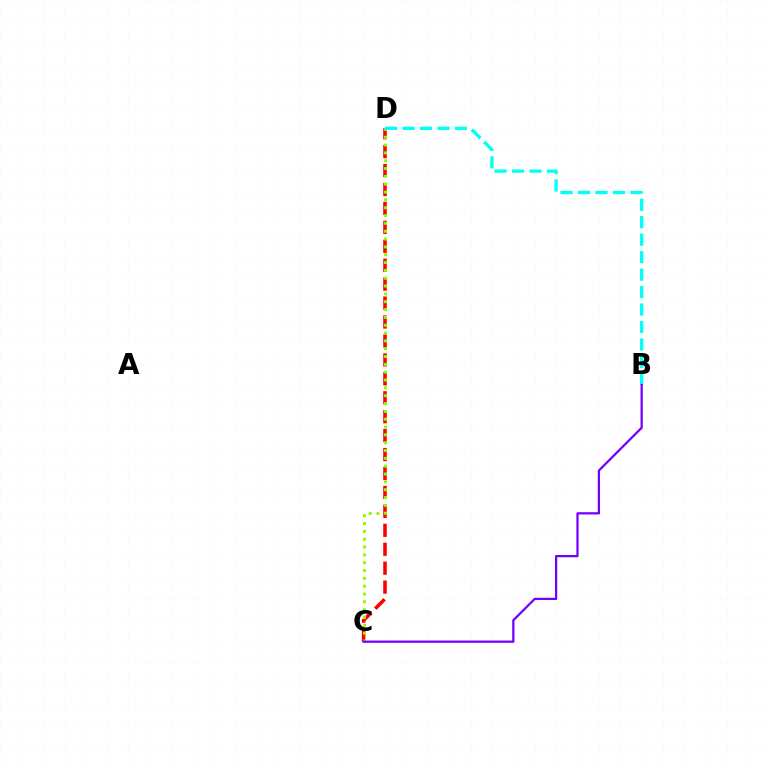{('C', 'D'): [{'color': '#ff0000', 'line_style': 'dashed', 'thickness': 2.57}, {'color': '#84ff00', 'line_style': 'dotted', 'thickness': 2.13}], ('B', 'D'): [{'color': '#00fff6', 'line_style': 'dashed', 'thickness': 2.37}], ('B', 'C'): [{'color': '#7200ff', 'line_style': 'solid', 'thickness': 1.62}]}